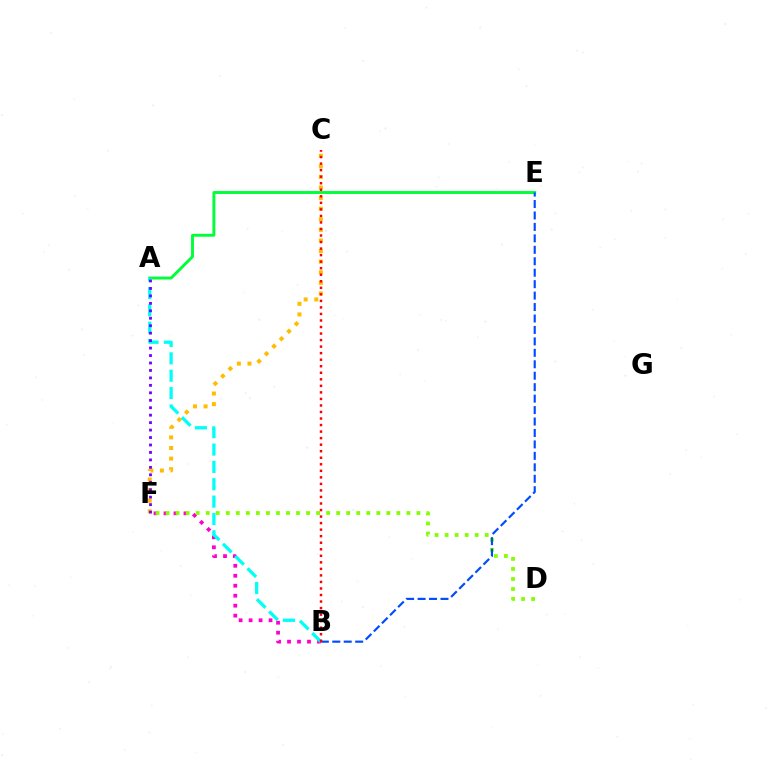{('A', 'E'): [{'color': '#00ff39', 'line_style': 'solid', 'thickness': 2.09}], ('C', 'F'): [{'color': '#ffbd00', 'line_style': 'dotted', 'thickness': 2.88}], ('B', 'F'): [{'color': '#ff00cf', 'line_style': 'dotted', 'thickness': 2.71}], ('D', 'F'): [{'color': '#84ff00', 'line_style': 'dotted', 'thickness': 2.73}], ('A', 'B'): [{'color': '#00fff6', 'line_style': 'dashed', 'thickness': 2.36}], ('B', 'E'): [{'color': '#004bff', 'line_style': 'dashed', 'thickness': 1.56}], ('A', 'F'): [{'color': '#7200ff', 'line_style': 'dotted', 'thickness': 2.03}], ('B', 'C'): [{'color': '#ff0000', 'line_style': 'dotted', 'thickness': 1.78}]}